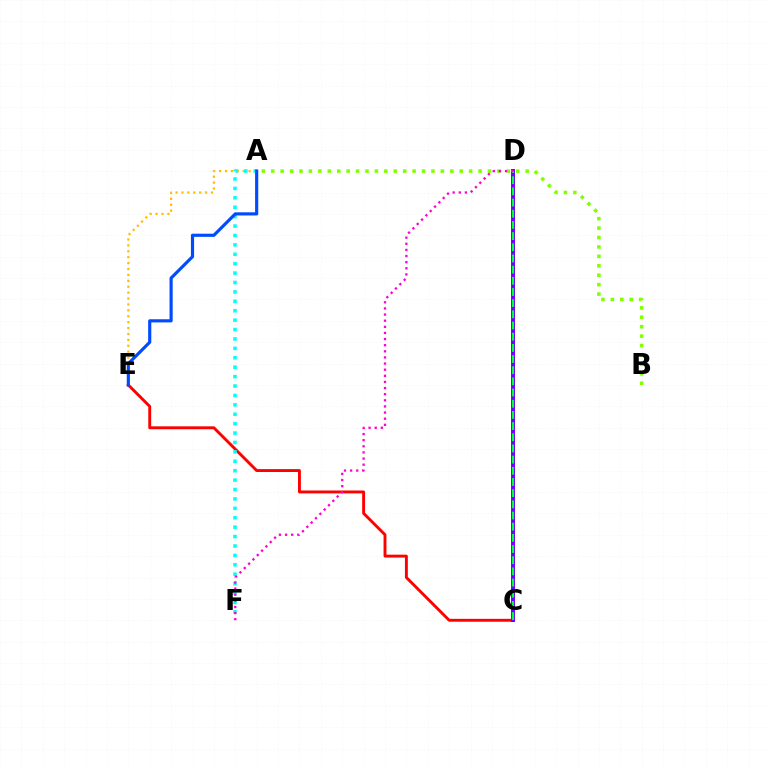{('A', 'B'): [{'color': '#84ff00', 'line_style': 'dotted', 'thickness': 2.56}], ('C', 'E'): [{'color': '#ff0000', 'line_style': 'solid', 'thickness': 2.08}], ('A', 'E'): [{'color': '#ffbd00', 'line_style': 'dotted', 'thickness': 1.6}, {'color': '#004bff', 'line_style': 'solid', 'thickness': 2.27}], ('A', 'F'): [{'color': '#00fff6', 'line_style': 'dotted', 'thickness': 2.56}], ('C', 'D'): [{'color': '#7200ff', 'line_style': 'solid', 'thickness': 2.87}, {'color': '#00ff39', 'line_style': 'dashed', 'thickness': 1.52}], ('D', 'F'): [{'color': '#ff00cf', 'line_style': 'dotted', 'thickness': 1.66}]}